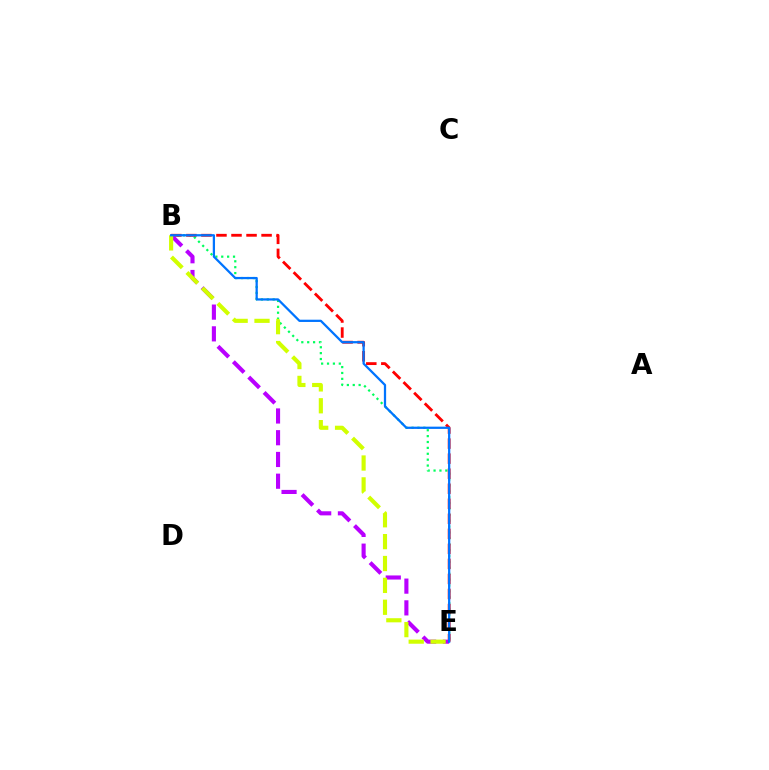{('B', 'E'): [{'color': '#00ff5c', 'line_style': 'dotted', 'thickness': 1.6}, {'color': '#ff0000', 'line_style': 'dashed', 'thickness': 2.04}, {'color': '#b900ff', 'line_style': 'dashed', 'thickness': 2.95}, {'color': '#d1ff00', 'line_style': 'dashed', 'thickness': 2.97}, {'color': '#0074ff', 'line_style': 'solid', 'thickness': 1.62}]}